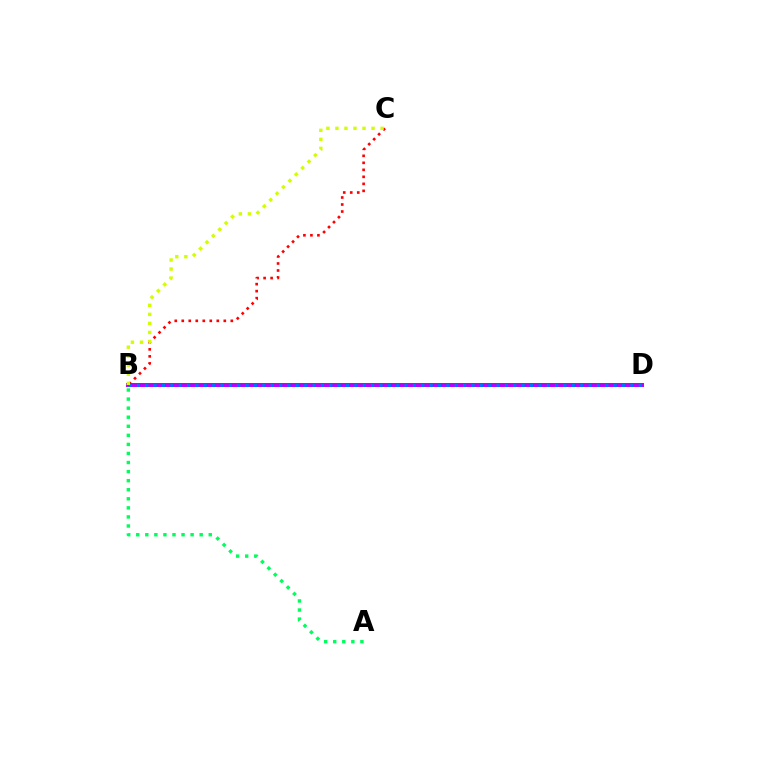{('B', 'D'): [{'color': '#b900ff', 'line_style': 'solid', 'thickness': 2.86}, {'color': '#0074ff', 'line_style': 'dotted', 'thickness': 2.27}], ('B', 'C'): [{'color': '#ff0000', 'line_style': 'dotted', 'thickness': 1.9}, {'color': '#d1ff00', 'line_style': 'dotted', 'thickness': 2.45}], ('A', 'B'): [{'color': '#00ff5c', 'line_style': 'dotted', 'thickness': 2.46}]}